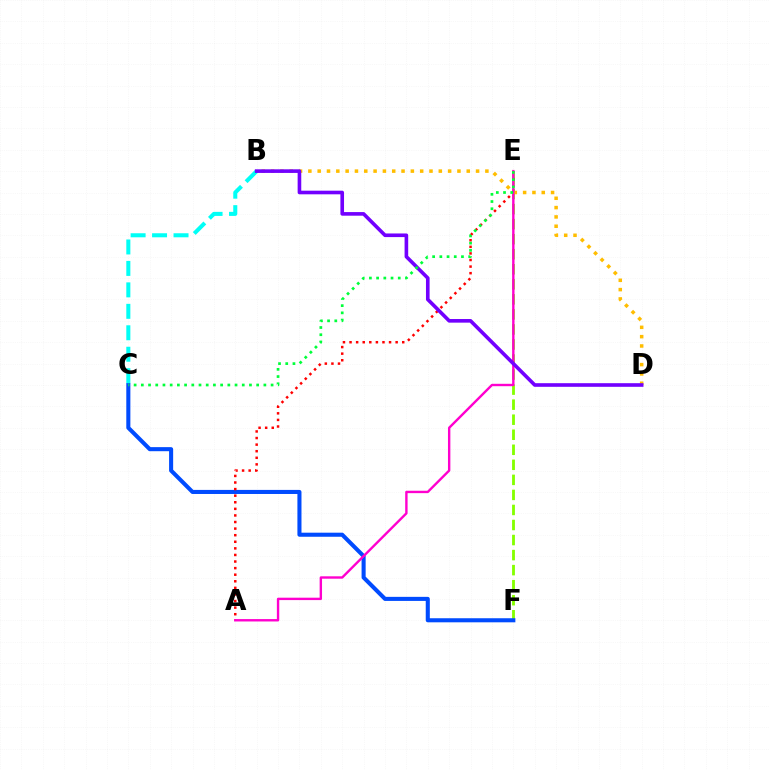{('E', 'F'): [{'color': '#84ff00', 'line_style': 'dashed', 'thickness': 2.04}], ('C', 'F'): [{'color': '#004bff', 'line_style': 'solid', 'thickness': 2.93}], ('A', 'E'): [{'color': '#ff0000', 'line_style': 'dotted', 'thickness': 1.79}, {'color': '#ff00cf', 'line_style': 'solid', 'thickness': 1.72}], ('B', 'D'): [{'color': '#ffbd00', 'line_style': 'dotted', 'thickness': 2.53}, {'color': '#7200ff', 'line_style': 'solid', 'thickness': 2.61}], ('B', 'C'): [{'color': '#00fff6', 'line_style': 'dashed', 'thickness': 2.91}], ('C', 'E'): [{'color': '#00ff39', 'line_style': 'dotted', 'thickness': 1.96}]}